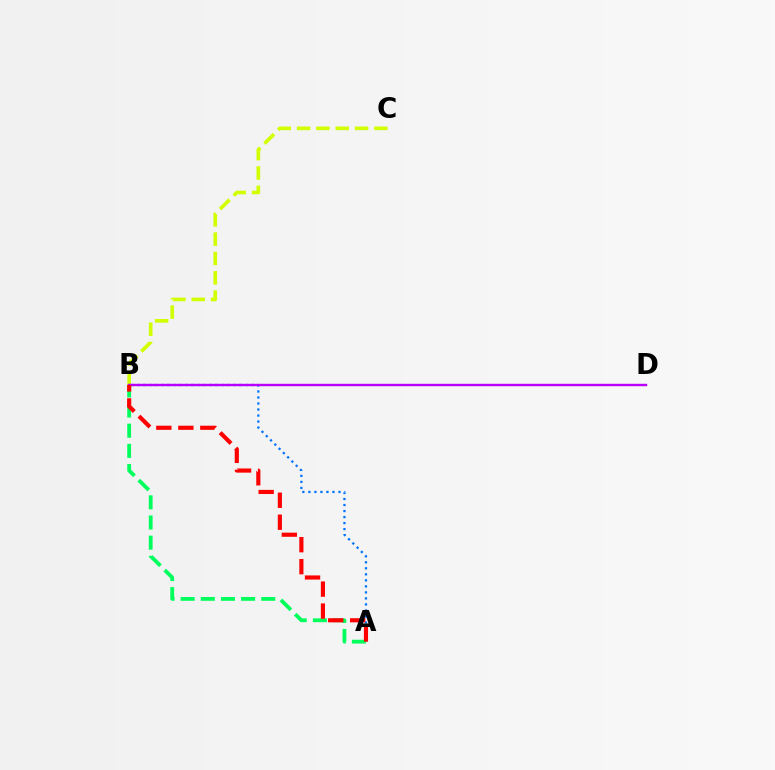{('B', 'C'): [{'color': '#d1ff00', 'line_style': 'dashed', 'thickness': 2.63}], ('A', 'B'): [{'color': '#0074ff', 'line_style': 'dotted', 'thickness': 1.64}, {'color': '#00ff5c', 'line_style': 'dashed', 'thickness': 2.74}, {'color': '#ff0000', 'line_style': 'dashed', 'thickness': 2.99}], ('B', 'D'): [{'color': '#b900ff', 'line_style': 'solid', 'thickness': 1.73}]}